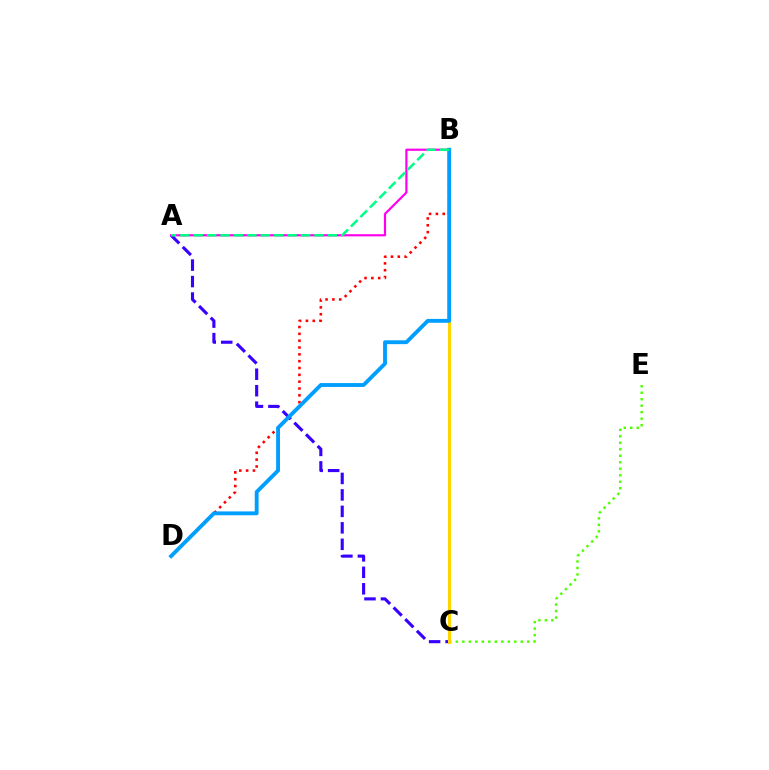{('C', 'E'): [{'color': '#4fff00', 'line_style': 'dotted', 'thickness': 1.76}], ('B', 'D'): [{'color': '#ff0000', 'line_style': 'dotted', 'thickness': 1.86}, {'color': '#009eff', 'line_style': 'solid', 'thickness': 2.78}], ('A', 'B'): [{'color': '#ff00ed', 'line_style': 'solid', 'thickness': 1.57}, {'color': '#00ff86', 'line_style': 'dashed', 'thickness': 1.82}], ('A', 'C'): [{'color': '#3700ff', 'line_style': 'dashed', 'thickness': 2.24}], ('B', 'C'): [{'color': '#ffd500', 'line_style': 'solid', 'thickness': 2.16}]}